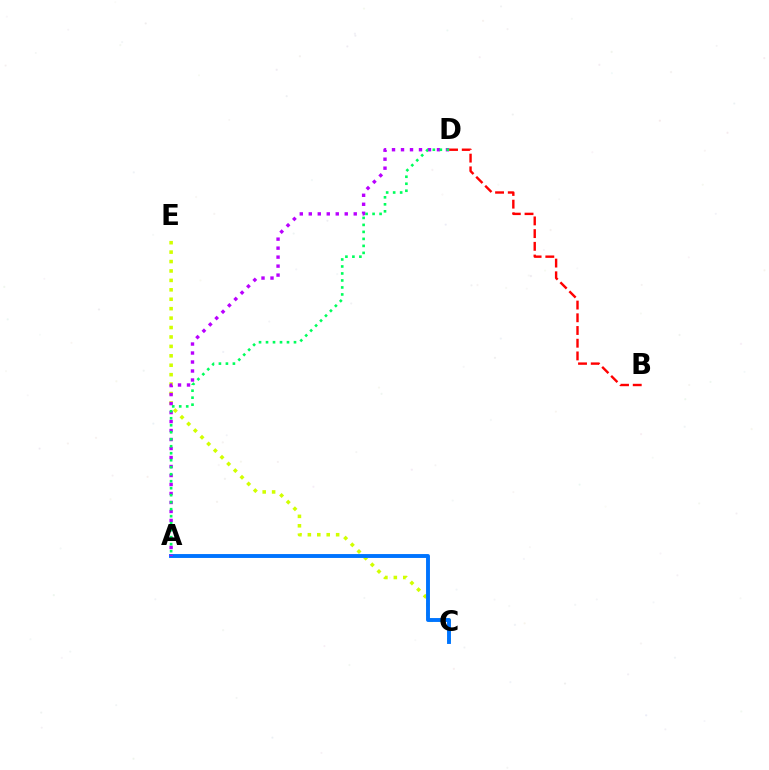{('C', 'E'): [{'color': '#d1ff00', 'line_style': 'dotted', 'thickness': 2.56}], ('A', 'C'): [{'color': '#0074ff', 'line_style': 'solid', 'thickness': 2.81}], ('A', 'D'): [{'color': '#b900ff', 'line_style': 'dotted', 'thickness': 2.44}, {'color': '#00ff5c', 'line_style': 'dotted', 'thickness': 1.9}], ('B', 'D'): [{'color': '#ff0000', 'line_style': 'dashed', 'thickness': 1.73}]}